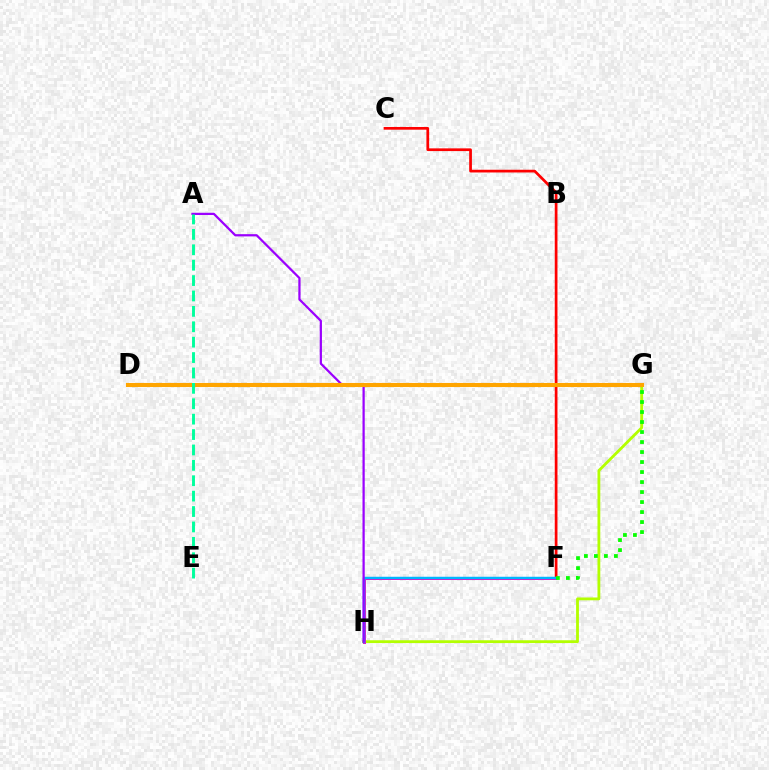{('G', 'H'): [{'color': '#b3ff00', 'line_style': 'solid', 'thickness': 2.03}], ('C', 'F'): [{'color': '#ff0000', 'line_style': 'solid', 'thickness': 1.96}], ('F', 'H'): [{'color': '#ff00bd', 'line_style': 'solid', 'thickness': 2.15}, {'color': '#00b5ff', 'line_style': 'solid', 'thickness': 1.78}], ('D', 'G'): [{'color': '#0010ff', 'line_style': 'dotted', 'thickness': 2.73}, {'color': '#ffa500', 'line_style': 'solid', 'thickness': 2.93}], ('A', 'H'): [{'color': '#9b00ff', 'line_style': 'solid', 'thickness': 1.61}], ('A', 'E'): [{'color': '#00ff9d', 'line_style': 'dashed', 'thickness': 2.09}], ('F', 'G'): [{'color': '#08ff00', 'line_style': 'dotted', 'thickness': 2.72}]}